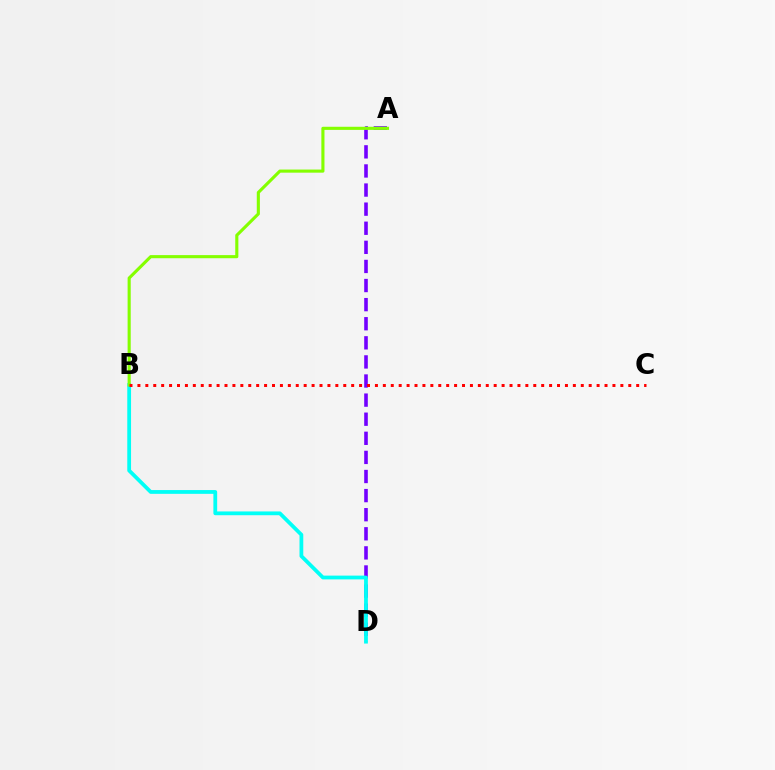{('A', 'D'): [{'color': '#7200ff', 'line_style': 'dashed', 'thickness': 2.59}], ('B', 'D'): [{'color': '#00fff6', 'line_style': 'solid', 'thickness': 2.72}], ('A', 'B'): [{'color': '#84ff00', 'line_style': 'solid', 'thickness': 2.24}], ('B', 'C'): [{'color': '#ff0000', 'line_style': 'dotted', 'thickness': 2.15}]}